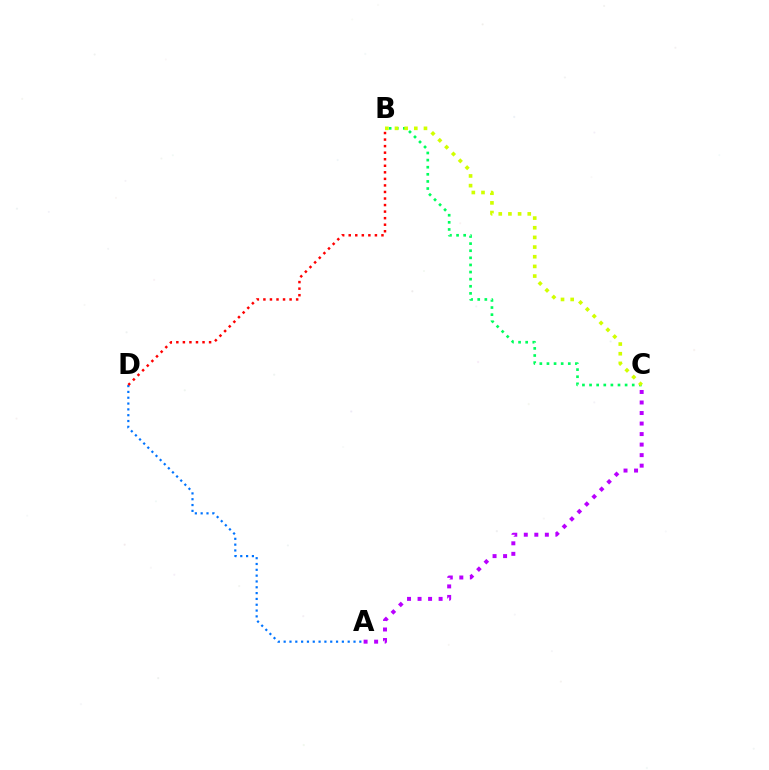{('B', 'C'): [{'color': '#00ff5c', 'line_style': 'dotted', 'thickness': 1.93}, {'color': '#d1ff00', 'line_style': 'dotted', 'thickness': 2.63}], ('A', 'D'): [{'color': '#0074ff', 'line_style': 'dotted', 'thickness': 1.58}], ('A', 'C'): [{'color': '#b900ff', 'line_style': 'dotted', 'thickness': 2.86}], ('B', 'D'): [{'color': '#ff0000', 'line_style': 'dotted', 'thickness': 1.78}]}